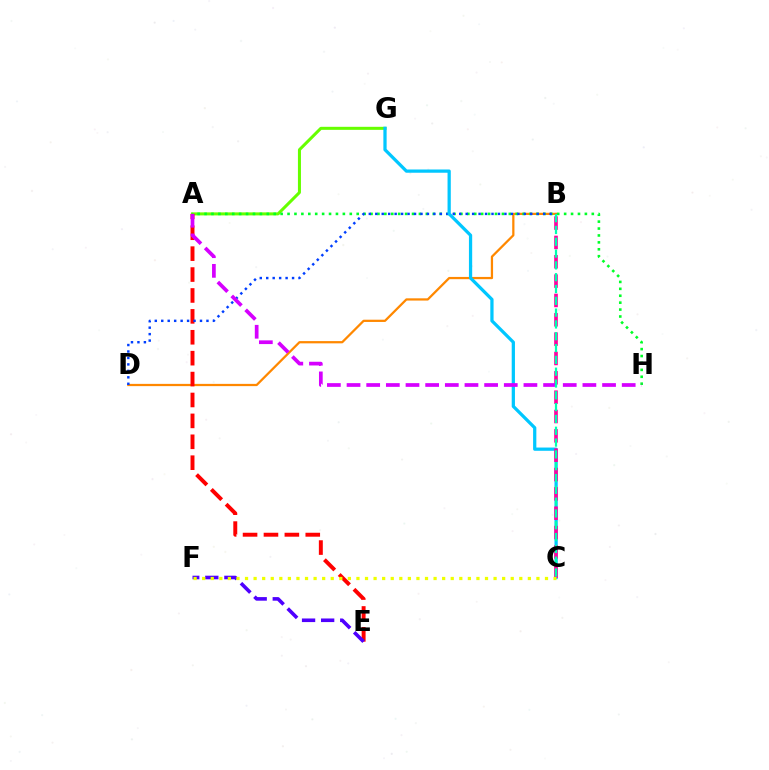{('A', 'G'): [{'color': '#66ff00', 'line_style': 'solid', 'thickness': 2.18}], ('B', 'D'): [{'color': '#ff8800', 'line_style': 'solid', 'thickness': 1.62}, {'color': '#003fff', 'line_style': 'dotted', 'thickness': 1.75}], ('A', 'E'): [{'color': '#ff0000', 'line_style': 'dashed', 'thickness': 2.84}], ('A', 'H'): [{'color': '#00ff27', 'line_style': 'dotted', 'thickness': 1.88}, {'color': '#d600ff', 'line_style': 'dashed', 'thickness': 2.67}], ('E', 'F'): [{'color': '#4f00ff', 'line_style': 'dashed', 'thickness': 2.59}], ('C', 'G'): [{'color': '#00c7ff', 'line_style': 'solid', 'thickness': 2.34}], ('B', 'C'): [{'color': '#ff00a0', 'line_style': 'dashed', 'thickness': 2.63}, {'color': '#00ffaf', 'line_style': 'dashed', 'thickness': 1.6}], ('C', 'F'): [{'color': '#eeff00', 'line_style': 'dotted', 'thickness': 2.33}]}